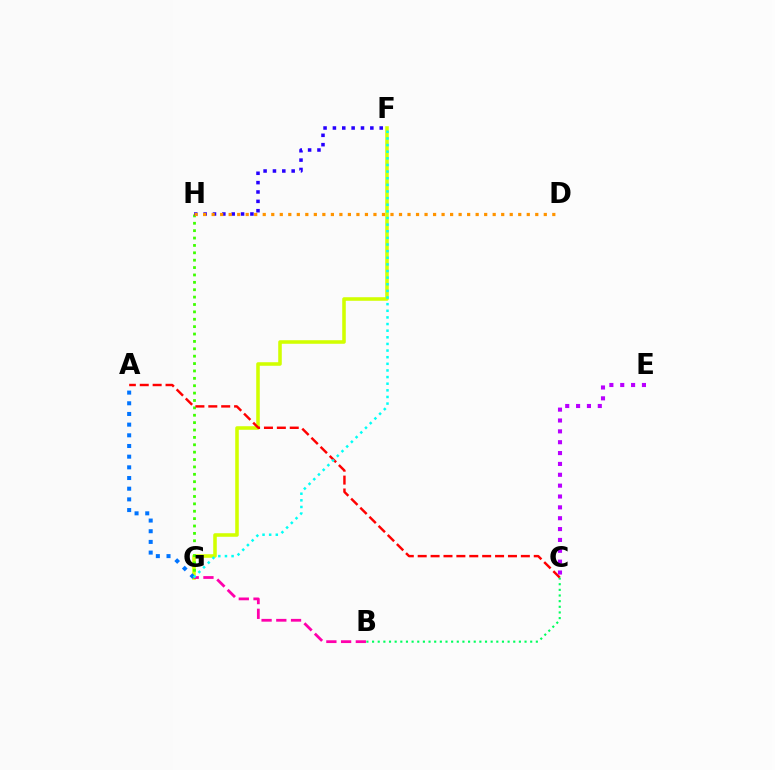{('F', 'G'): [{'color': '#d1ff00', 'line_style': 'solid', 'thickness': 2.56}, {'color': '#00fff6', 'line_style': 'dotted', 'thickness': 1.8}], ('A', 'G'): [{'color': '#0074ff', 'line_style': 'dotted', 'thickness': 2.9}], ('B', 'C'): [{'color': '#00ff5c', 'line_style': 'dotted', 'thickness': 1.53}], ('G', 'H'): [{'color': '#3dff00', 'line_style': 'dotted', 'thickness': 2.01}], ('A', 'C'): [{'color': '#ff0000', 'line_style': 'dashed', 'thickness': 1.75}], ('F', 'H'): [{'color': '#2500ff', 'line_style': 'dotted', 'thickness': 2.54}], ('C', 'E'): [{'color': '#b900ff', 'line_style': 'dotted', 'thickness': 2.95}], ('B', 'G'): [{'color': '#ff00ac', 'line_style': 'dashed', 'thickness': 2.0}], ('D', 'H'): [{'color': '#ff9400', 'line_style': 'dotted', 'thickness': 2.31}]}